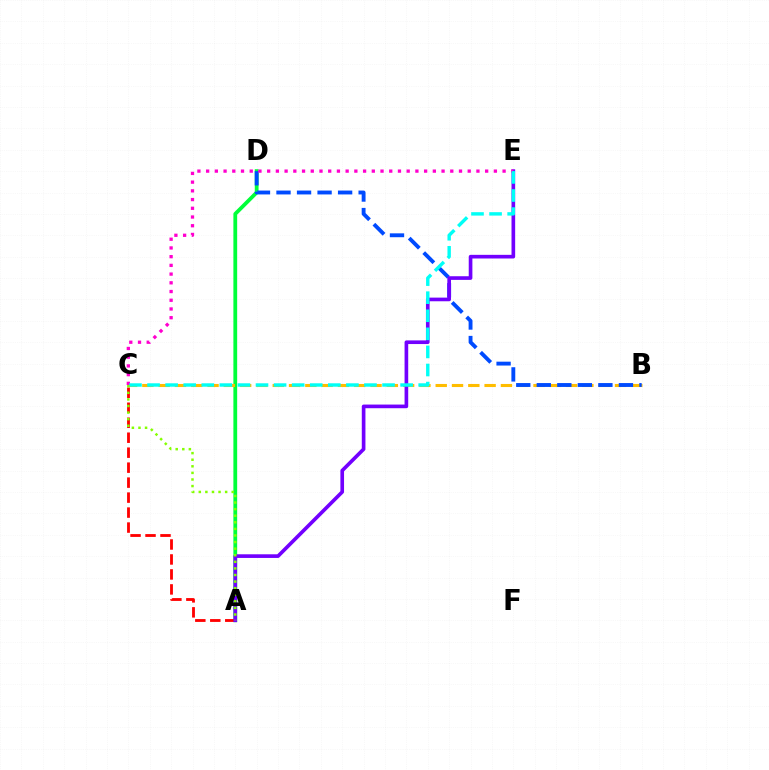{('A', 'D'): [{'color': '#00ff39', 'line_style': 'solid', 'thickness': 2.73}], ('B', 'C'): [{'color': '#ffbd00', 'line_style': 'dashed', 'thickness': 2.21}], ('A', 'C'): [{'color': '#ff0000', 'line_style': 'dashed', 'thickness': 2.03}, {'color': '#84ff00', 'line_style': 'dotted', 'thickness': 1.79}], ('B', 'D'): [{'color': '#004bff', 'line_style': 'dashed', 'thickness': 2.79}], ('A', 'E'): [{'color': '#7200ff', 'line_style': 'solid', 'thickness': 2.63}], ('C', 'E'): [{'color': '#ff00cf', 'line_style': 'dotted', 'thickness': 2.37}, {'color': '#00fff6', 'line_style': 'dashed', 'thickness': 2.46}]}